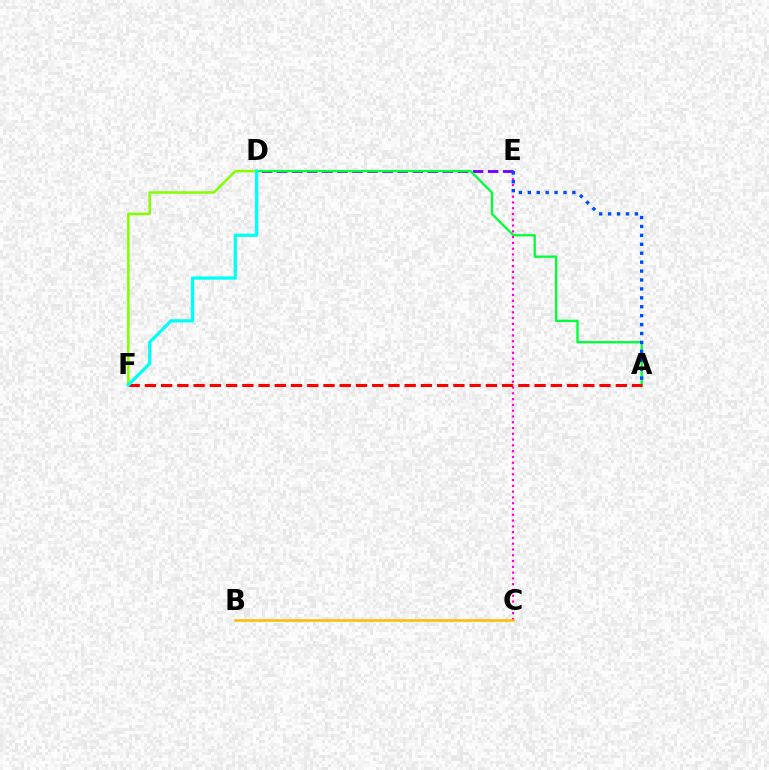{('D', 'E'): [{'color': '#7200ff', 'line_style': 'dashed', 'thickness': 2.05}], ('A', 'D'): [{'color': '#00ff39', 'line_style': 'solid', 'thickness': 1.67}], ('C', 'E'): [{'color': '#ff00cf', 'line_style': 'dotted', 'thickness': 1.57}], ('A', 'E'): [{'color': '#004bff', 'line_style': 'dotted', 'thickness': 2.42}], ('A', 'F'): [{'color': '#ff0000', 'line_style': 'dashed', 'thickness': 2.21}], ('B', 'C'): [{'color': '#ffbd00', 'line_style': 'solid', 'thickness': 1.84}], ('D', 'F'): [{'color': '#84ff00', 'line_style': 'solid', 'thickness': 1.8}, {'color': '#00fff6', 'line_style': 'solid', 'thickness': 2.34}]}